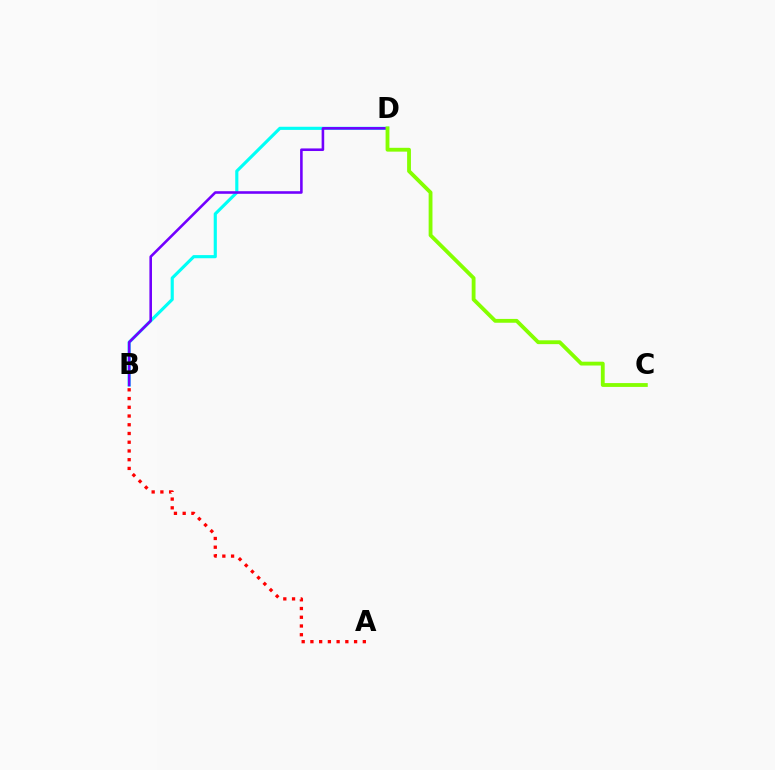{('A', 'B'): [{'color': '#ff0000', 'line_style': 'dotted', 'thickness': 2.37}], ('B', 'D'): [{'color': '#00fff6', 'line_style': 'solid', 'thickness': 2.26}, {'color': '#7200ff', 'line_style': 'solid', 'thickness': 1.86}], ('C', 'D'): [{'color': '#84ff00', 'line_style': 'solid', 'thickness': 2.76}]}